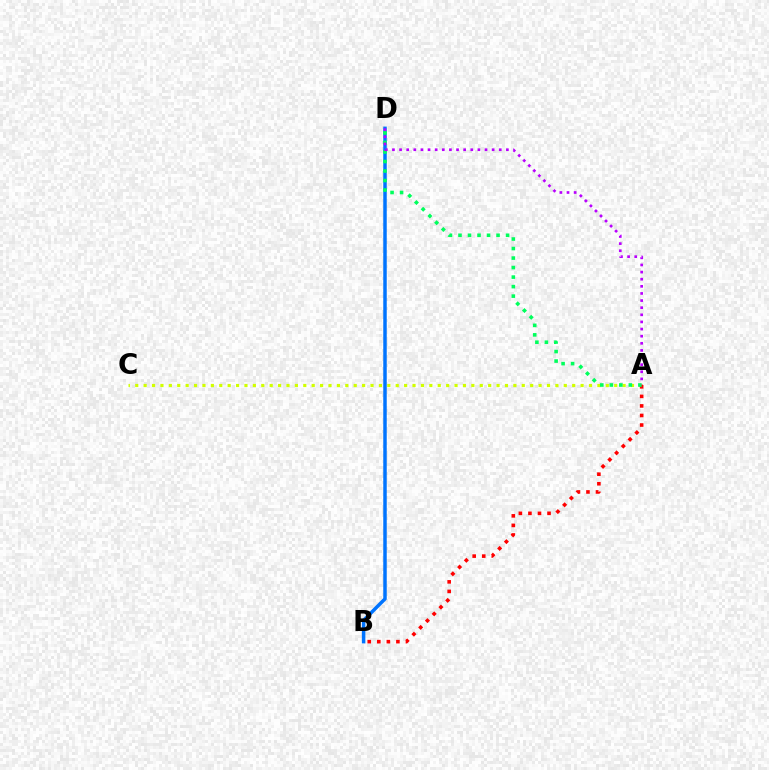{('A', 'C'): [{'color': '#d1ff00', 'line_style': 'dotted', 'thickness': 2.28}], ('A', 'B'): [{'color': '#ff0000', 'line_style': 'dotted', 'thickness': 2.6}], ('B', 'D'): [{'color': '#0074ff', 'line_style': 'solid', 'thickness': 2.51}], ('A', 'D'): [{'color': '#00ff5c', 'line_style': 'dotted', 'thickness': 2.59}, {'color': '#b900ff', 'line_style': 'dotted', 'thickness': 1.93}]}